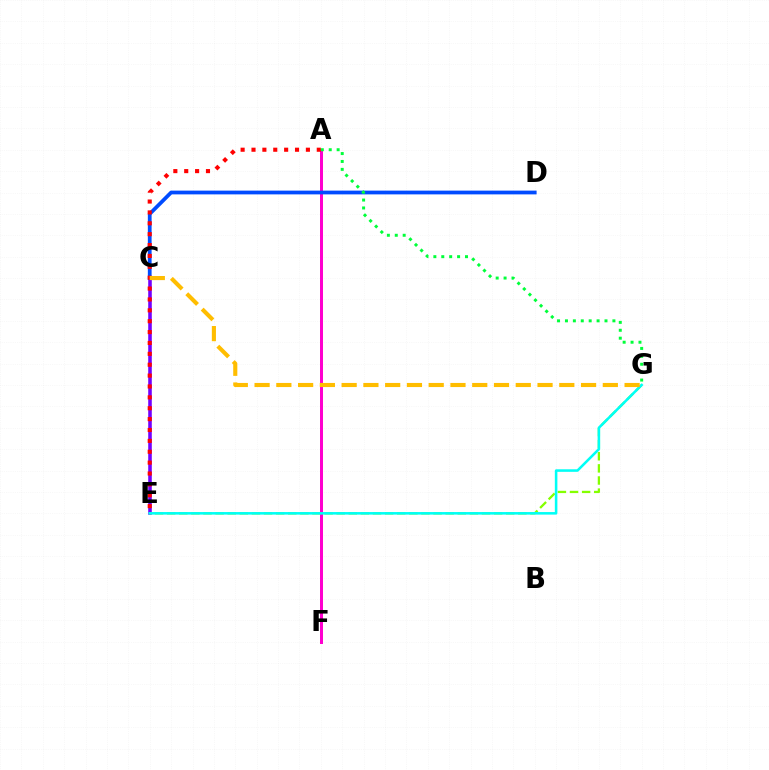{('A', 'F'): [{'color': '#ff00cf', 'line_style': 'solid', 'thickness': 2.15}], ('C', 'E'): [{'color': '#7200ff', 'line_style': 'solid', 'thickness': 2.57}], ('C', 'D'): [{'color': '#004bff', 'line_style': 'solid', 'thickness': 2.71}], ('E', 'G'): [{'color': '#84ff00', 'line_style': 'dashed', 'thickness': 1.64}, {'color': '#00fff6', 'line_style': 'solid', 'thickness': 1.84}], ('A', 'E'): [{'color': '#ff0000', 'line_style': 'dotted', 'thickness': 2.96}], ('A', 'G'): [{'color': '#00ff39', 'line_style': 'dotted', 'thickness': 2.15}], ('C', 'G'): [{'color': '#ffbd00', 'line_style': 'dashed', 'thickness': 2.96}]}